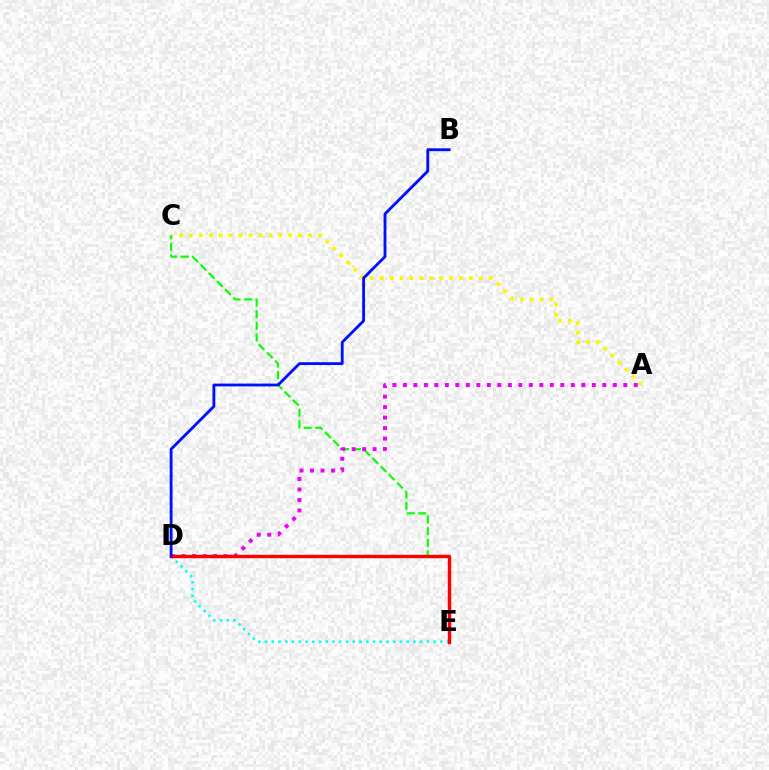{('A', 'C'): [{'color': '#fcf500', 'line_style': 'dotted', 'thickness': 2.7}], ('C', 'E'): [{'color': '#08ff00', 'line_style': 'dashed', 'thickness': 1.58}], ('D', 'E'): [{'color': '#00fff6', 'line_style': 'dotted', 'thickness': 1.83}, {'color': '#ff0000', 'line_style': 'solid', 'thickness': 2.45}], ('A', 'D'): [{'color': '#ee00ff', 'line_style': 'dotted', 'thickness': 2.85}], ('B', 'D'): [{'color': '#0010ff', 'line_style': 'solid', 'thickness': 2.04}]}